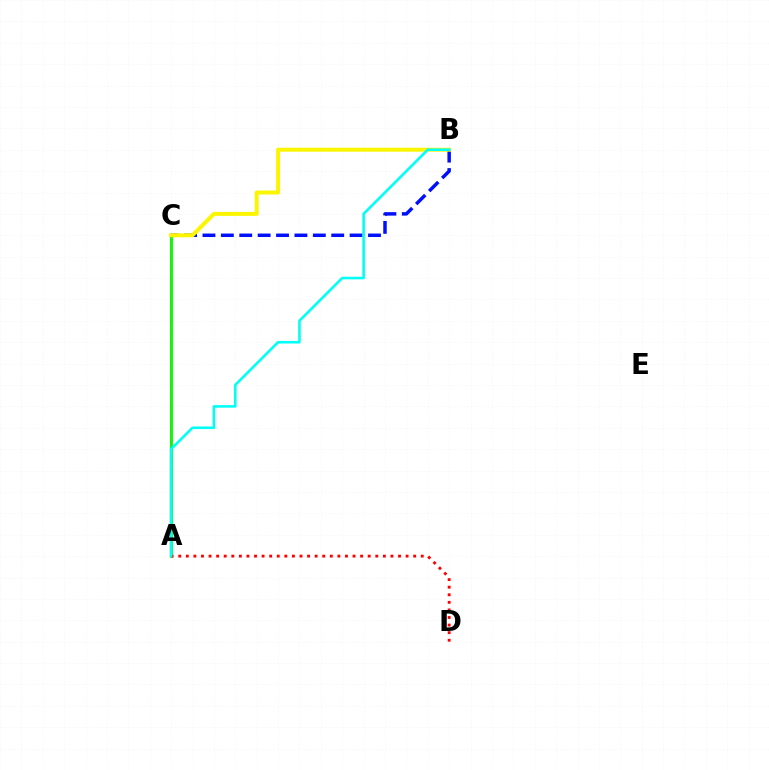{('A', 'C'): [{'color': '#ee00ff', 'line_style': 'solid', 'thickness': 1.61}, {'color': '#08ff00', 'line_style': 'solid', 'thickness': 2.05}], ('B', 'C'): [{'color': '#0010ff', 'line_style': 'dashed', 'thickness': 2.5}, {'color': '#fcf500', 'line_style': 'solid', 'thickness': 2.85}], ('A', 'D'): [{'color': '#ff0000', 'line_style': 'dotted', 'thickness': 2.06}], ('A', 'B'): [{'color': '#00fff6', 'line_style': 'solid', 'thickness': 1.87}]}